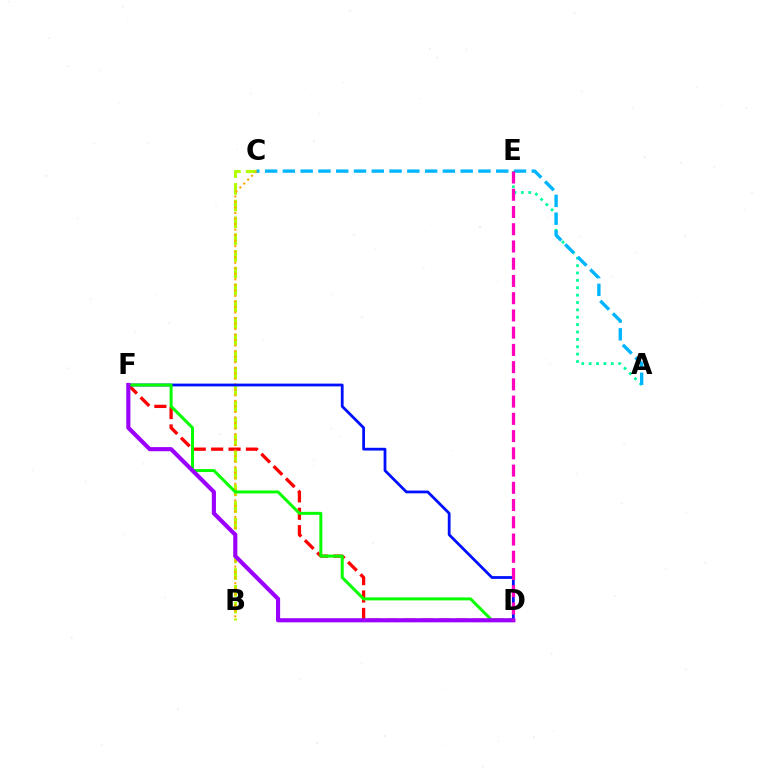{('D', 'F'): [{'color': '#ff0000', 'line_style': 'dashed', 'thickness': 2.36}, {'color': '#0010ff', 'line_style': 'solid', 'thickness': 2.0}, {'color': '#08ff00', 'line_style': 'solid', 'thickness': 2.15}, {'color': '#9b00ff', 'line_style': 'solid', 'thickness': 2.97}], ('B', 'C'): [{'color': '#b3ff00', 'line_style': 'dashed', 'thickness': 2.28}, {'color': '#ffa500', 'line_style': 'dotted', 'thickness': 1.5}], ('A', 'E'): [{'color': '#00ff9d', 'line_style': 'dotted', 'thickness': 2.0}], ('A', 'C'): [{'color': '#00b5ff', 'line_style': 'dashed', 'thickness': 2.42}], ('D', 'E'): [{'color': '#ff00bd', 'line_style': 'dashed', 'thickness': 2.34}]}